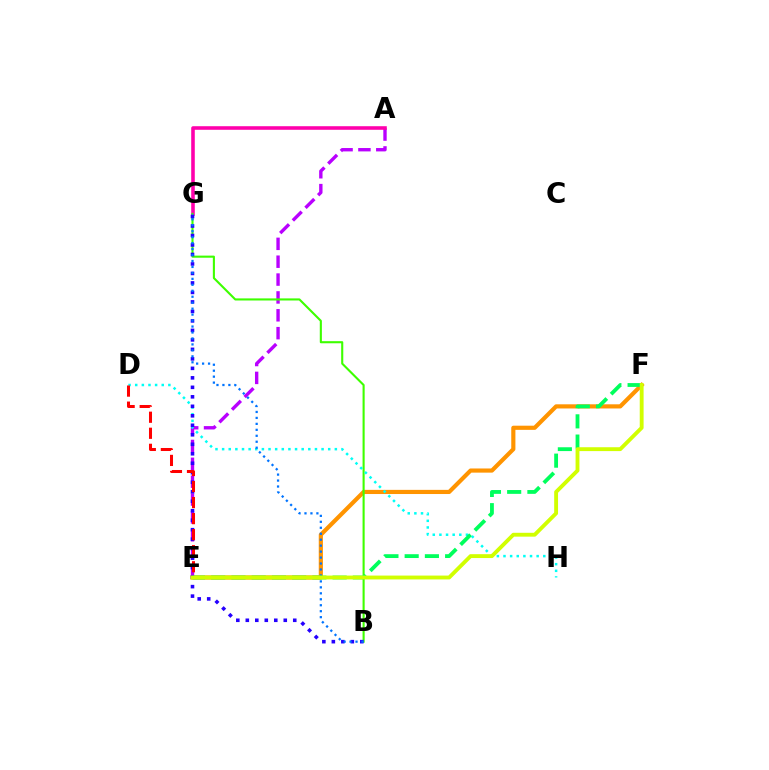{('E', 'F'): [{'color': '#ff9400', 'line_style': 'solid', 'thickness': 2.99}, {'color': '#00ff5c', 'line_style': 'dashed', 'thickness': 2.75}, {'color': '#d1ff00', 'line_style': 'solid', 'thickness': 2.78}], ('A', 'E'): [{'color': '#b900ff', 'line_style': 'dashed', 'thickness': 2.43}], ('A', 'G'): [{'color': '#ff00ac', 'line_style': 'solid', 'thickness': 2.58}], ('B', 'G'): [{'color': '#3dff00', 'line_style': 'solid', 'thickness': 1.52}, {'color': '#2500ff', 'line_style': 'dotted', 'thickness': 2.58}, {'color': '#0074ff', 'line_style': 'dotted', 'thickness': 1.62}], ('D', 'H'): [{'color': '#00fff6', 'line_style': 'dotted', 'thickness': 1.8}], ('D', 'E'): [{'color': '#ff0000', 'line_style': 'dashed', 'thickness': 2.18}]}